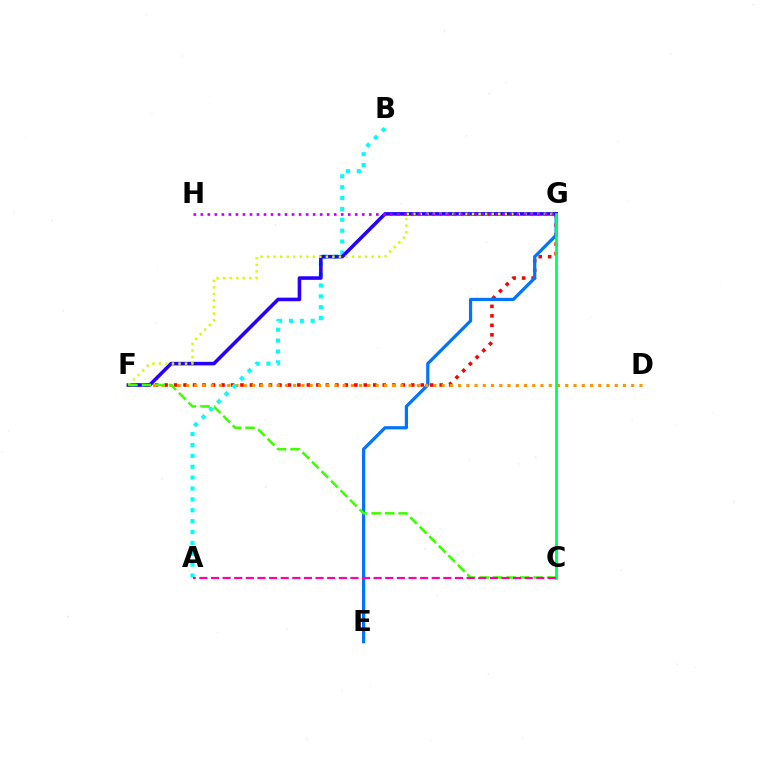{('F', 'G'): [{'color': '#ff0000', 'line_style': 'dotted', 'thickness': 2.58}, {'color': '#2500ff', 'line_style': 'solid', 'thickness': 2.57}, {'color': '#d1ff00', 'line_style': 'dotted', 'thickness': 1.78}], ('E', 'G'): [{'color': '#0074ff', 'line_style': 'solid', 'thickness': 2.32}], ('D', 'F'): [{'color': '#ff9400', 'line_style': 'dotted', 'thickness': 2.24}], ('A', 'B'): [{'color': '#00fff6', 'line_style': 'dotted', 'thickness': 2.96}], ('C', 'G'): [{'color': '#00ff5c', 'line_style': 'solid', 'thickness': 2.02}], ('C', 'F'): [{'color': '#3dff00', 'line_style': 'dashed', 'thickness': 1.83}], ('G', 'H'): [{'color': '#b900ff', 'line_style': 'dotted', 'thickness': 1.91}], ('A', 'C'): [{'color': '#ff00ac', 'line_style': 'dashed', 'thickness': 1.58}]}